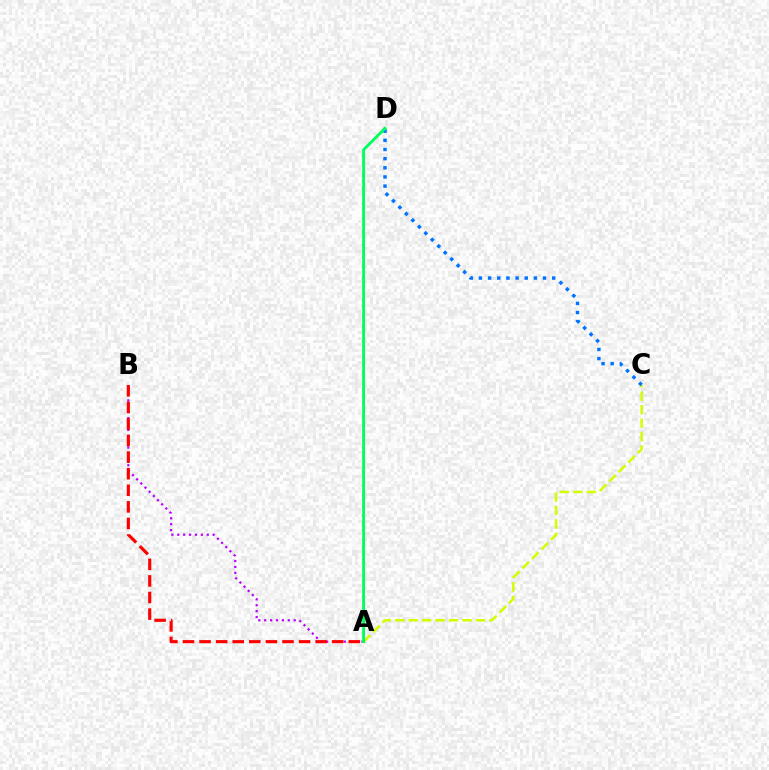{('A', 'B'): [{'color': '#b900ff', 'line_style': 'dotted', 'thickness': 1.6}, {'color': '#ff0000', 'line_style': 'dashed', 'thickness': 2.25}], ('A', 'C'): [{'color': '#d1ff00', 'line_style': 'dashed', 'thickness': 1.83}], ('C', 'D'): [{'color': '#0074ff', 'line_style': 'dotted', 'thickness': 2.49}], ('A', 'D'): [{'color': '#00ff5c', 'line_style': 'solid', 'thickness': 2.09}]}